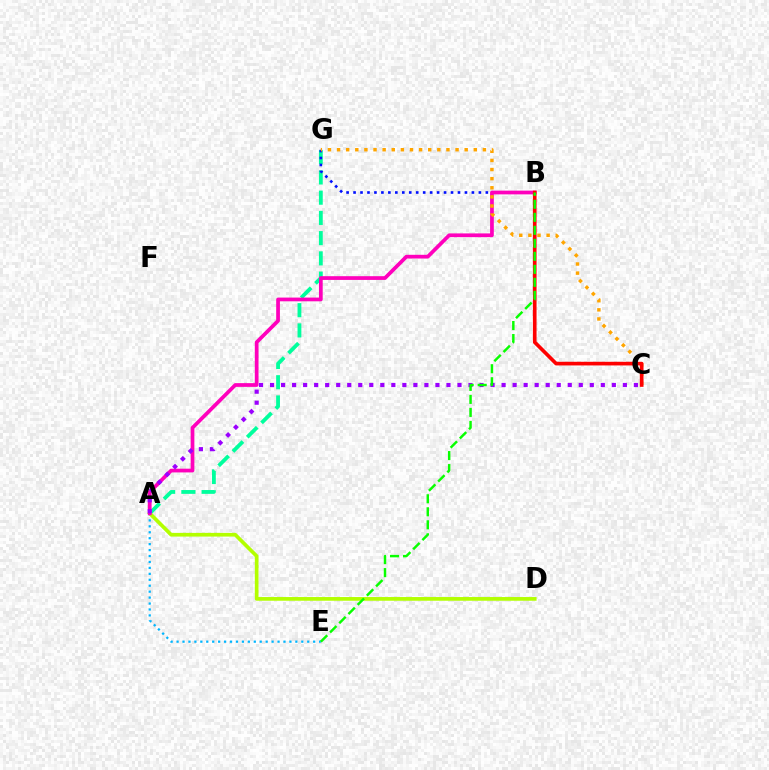{('A', 'G'): [{'color': '#00ff9d', 'line_style': 'dashed', 'thickness': 2.75}], ('B', 'G'): [{'color': '#0010ff', 'line_style': 'dotted', 'thickness': 1.89}], ('A', 'E'): [{'color': '#00b5ff', 'line_style': 'dotted', 'thickness': 1.61}], ('A', 'D'): [{'color': '#b3ff00', 'line_style': 'solid', 'thickness': 2.66}], ('A', 'B'): [{'color': '#ff00bd', 'line_style': 'solid', 'thickness': 2.69}], ('C', 'G'): [{'color': '#ffa500', 'line_style': 'dotted', 'thickness': 2.48}], ('B', 'C'): [{'color': '#ff0000', 'line_style': 'solid', 'thickness': 2.63}], ('A', 'C'): [{'color': '#9b00ff', 'line_style': 'dotted', 'thickness': 3.0}], ('B', 'E'): [{'color': '#08ff00', 'line_style': 'dashed', 'thickness': 1.77}]}